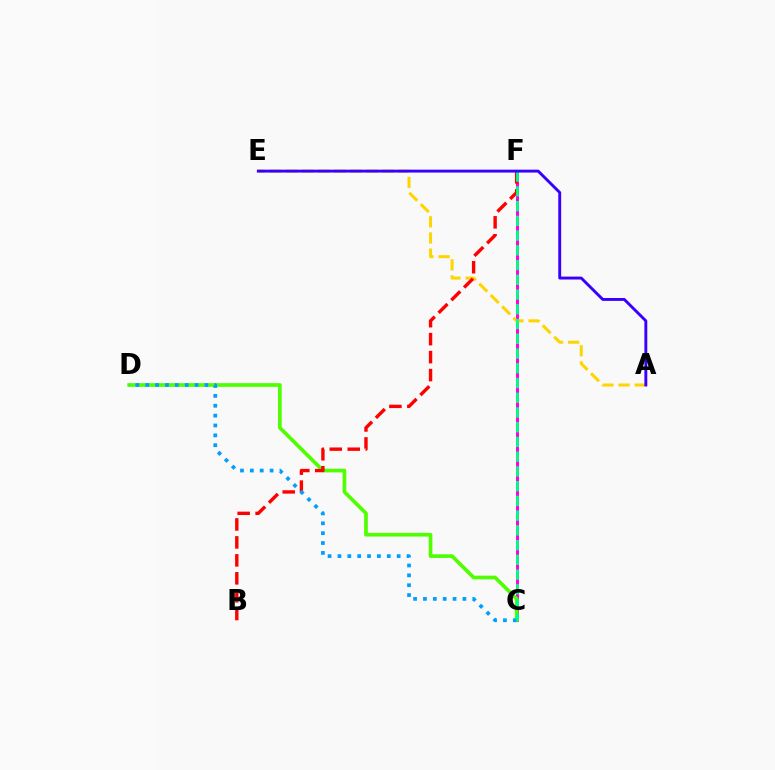{('C', 'F'): [{'color': '#ff00ed', 'line_style': 'solid', 'thickness': 2.16}, {'color': '#00ff86', 'line_style': 'dashed', 'thickness': 2.0}], ('C', 'D'): [{'color': '#4fff00', 'line_style': 'solid', 'thickness': 2.64}, {'color': '#009eff', 'line_style': 'dotted', 'thickness': 2.68}], ('A', 'E'): [{'color': '#ffd500', 'line_style': 'dashed', 'thickness': 2.19}, {'color': '#3700ff', 'line_style': 'solid', 'thickness': 2.09}], ('B', 'F'): [{'color': '#ff0000', 'line_style': 'dashed', 'thickness': 2.44}]}